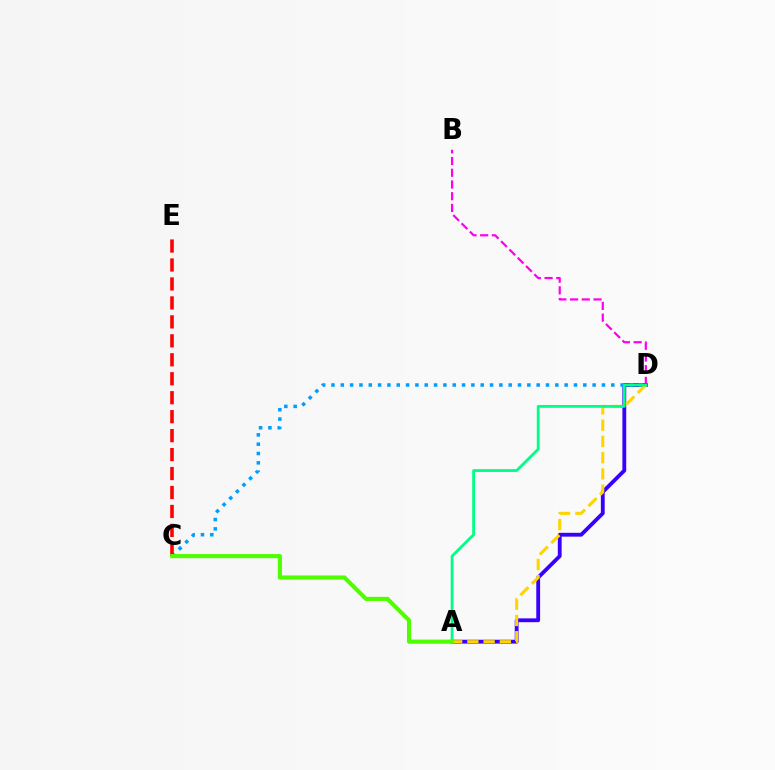{('B', 'D'): [{'color': '#ff00ed', 'line_style': 'dashed', 'thickness': 1.59}], ('A', 'D'): [{'color': '#3700ff', 'line_style': 'solid', 'thickness': 2.75}, {'color': '#ffd500', 'line_style': 'dashed', 'thickness': 2.21}, {'color': '#00ff86', 'line_style': 'solid', 'thickness': 2.03}], ('C', 'D'): [{'color': '#009eff', 'line_style': 'dotted', 'thickness': 2.53}], ('C', 'E'): [{'color': '#ff0000', 'line_style': 'dashed', 'thickness': 2.58}], ('A', 'C'): [{'color': '#4fff00', 'line_style': 'solid', 'thickness': 2.97}]}